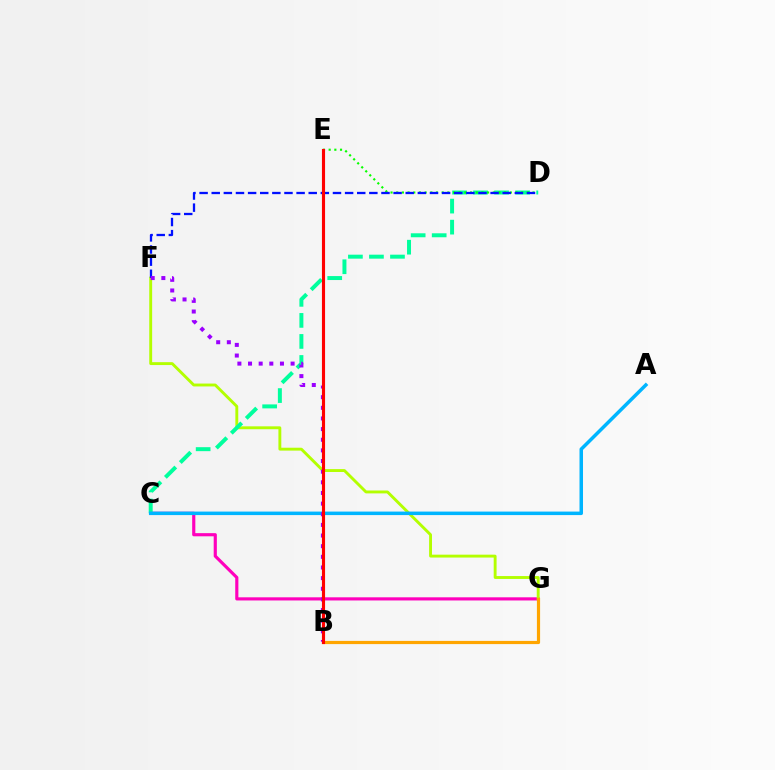{('C', 'G'): [{'color': '#ff00bd', 'line_style': 'solid', 'thickness': 2.27}], ('F', 'G'): [{'color': '#b3ff00', 'line_style': 'solid', 'thickness': 2.08}], ('B', 'G'): [{'color': '#ffa500', 'line_style': 'solid', 'thickness': 2.29}], ('C', 'D'): [{'color': '#00ff9d', 'line_style': 'dashed', 'thickness': 2.86}], ('D', 'E'): [{'color': '#08ff00', 'line_style': 'dotted', 'thickness': 1.54}], ('A', 'C'): [{'color': '#00b5ff', 'line_style': 'solid', 'thickness': 2.52}], ('D', 'F'): [{'color': '#0010ff', 'line_style': 'dashed', 'thickness': 1.65}], ('B', 'F'): [{'color': '#9b00ff', 'line_style': 'dotted', 'thickness': 2.89}], ('B', 'E'): [{'color': '#ff0000', 'line_style': 'solid', 'thickness': 2.25}]}